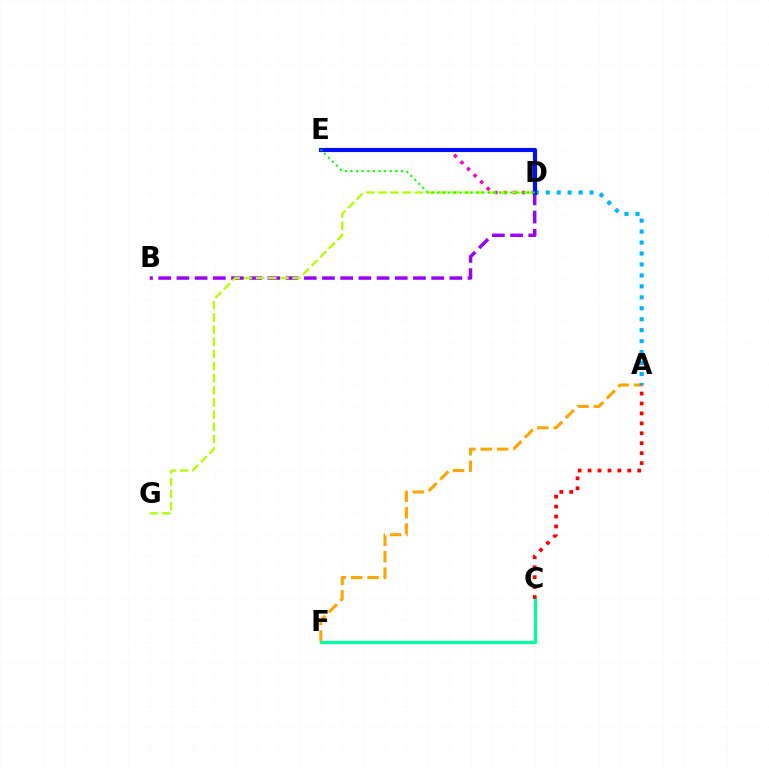{('D', 'E'): [{'color': '#ff00bd', 'line_style': 'dotted', 'thickness': 2.52}, {'color': '#0010ff', 'line_style': 'solid', 'thickness': 2.98}, {'color': '#08ff00', 'line_style': 'dotted', 'thickness': 1.53}], ('A', 'F'): [{'color': '#ffa500', 'line_style': 'dashed', 'thickness': 2.22}], ('B', 'D'): [{'color': '#9b00ff', 'line_style': 'dashed', 'thickness': 2.47}], ('A', 'D'): [{'color': '#00b5ff', 'line_style': 'dotted', 'thickness': 2.98}], ('D', 'G'): [{'color': '#b3ff00', 'line_style': 'dashed', 'thickness': 1.65}], ('C', 'F'): [{'color': '#00ff9d', 'line_style': 'solid', 'thickness': 2.3}], ('A', 'C'): [{'color': '#ff0000', 'line_style': 'dotted', 'thickness': 2.7}]}